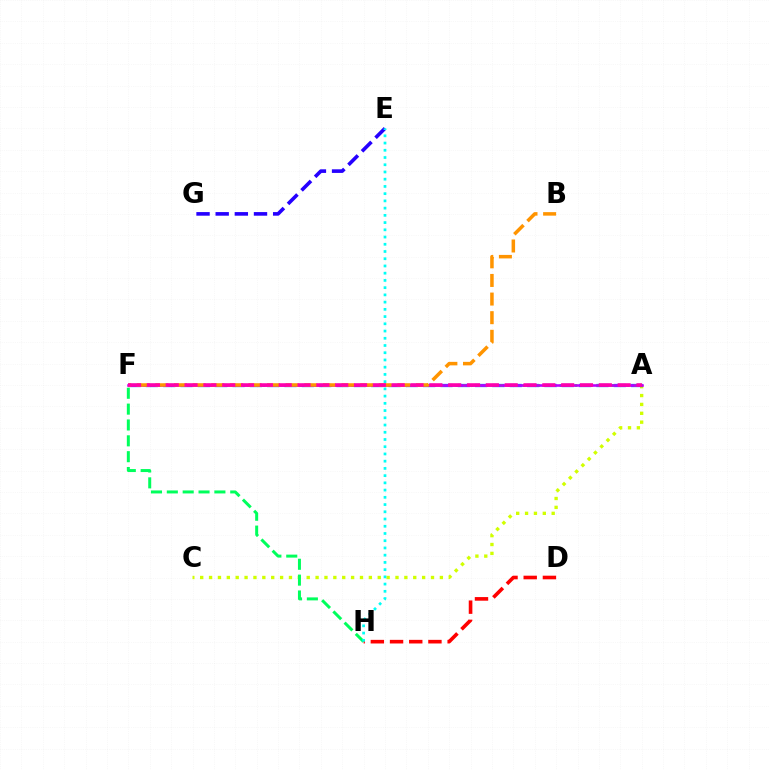{('A', 'C'): [{'color': '#d1ff00', 'line_style': 'dotted', 'thickness': 2.41}], ('A', 'F'): [{'color': '#0074ff', 'line_style': 'dashed', 'thickness': 2.35}, {'color': '#3dff00', 'line_style': 'dotted', 'thickness': 2.02}, {'color': '#b900ff', 'line_style': 'solid', 'thickness': 1.85}, {'color': '#ff00ac', 'line_style': 'dashed', 'thickness': 2.56}], ('F', 'H'): [{'color': '#00ff5c', 'line_style': 'dashed', 'thickness': 2.15}], ('D', 'H'): [{'color': '#ff0000', 'line_style': 'dashed', 'thickness': 2.61}], ('B', 'F'): [{'color': '#ff9400', 'line_style': 'dashed', 'thickness': 2.53}], ('E', 'G'): [{'color': '#2500ff', 'line_style': 'dashed', 'thickness': 2.6}], ('E', 'H'): [{'color': '#00fff6', 'line_style': 'dotted', 'thickness': 1.96}]}